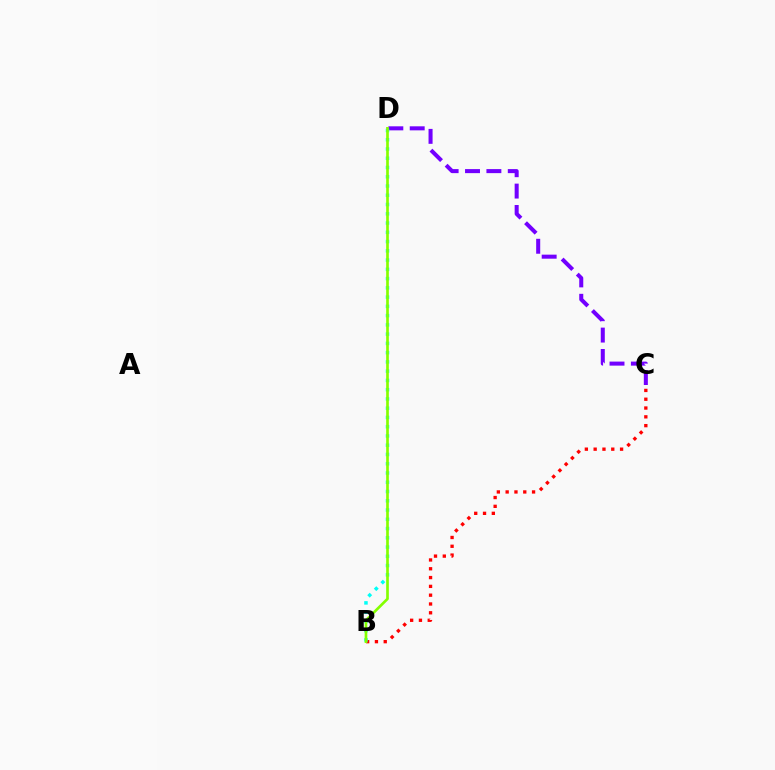{('B', 'C'): [{'color': '#ff0000', 'line_style': 'dotted', 'thickness': 2.39}], ('C', 'D'): [{'color': '#7200ff', 'line_style': 'dashed', 'thickness': 2.9}], ('B', 'D'): [{'color': '#00fff6', 'line_style': 'dotted', 'thickness': 2.52}, {'color': '#84ff00', 'line_style': 'solid', 'thickness': 1.92}]}